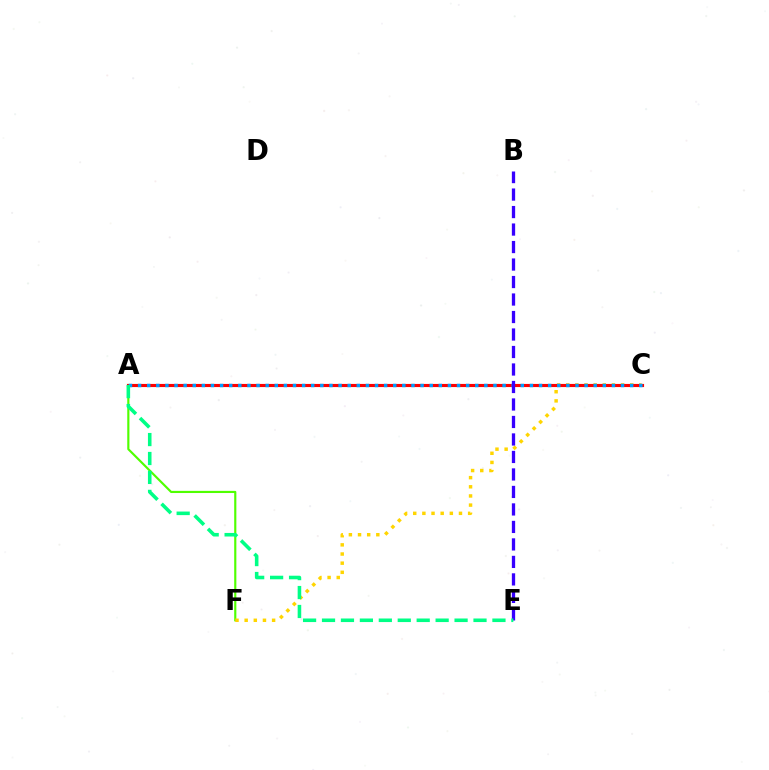{('A', 'F'): [{'color': '#4fff00', 'line_style': 'solid', 'thickness': 1.55}], ('A', 'C'): [{'color': '#ff00ed', 'line_style': 'dashed', 'thickness': 2.05}, {'color': '#ff0000', 'line_style': 'solid', 'thickness': 2.26}, {'color': '#009eff', 'line_style': 'dotted', 'thickness': 2.48}], ('C', 'F'): [{'color': '#ffd500', 'line_style': 'dotted', 'thickness': 2.49}], ('B', 'E'): [{'color': '#3700ff', 'line_style': 'dashed', 'thickness': 2.38}], ('A', 'E'): [{'color': '#00ff86', 'line_style': 'dashed', 'thickness': 2.57}]}